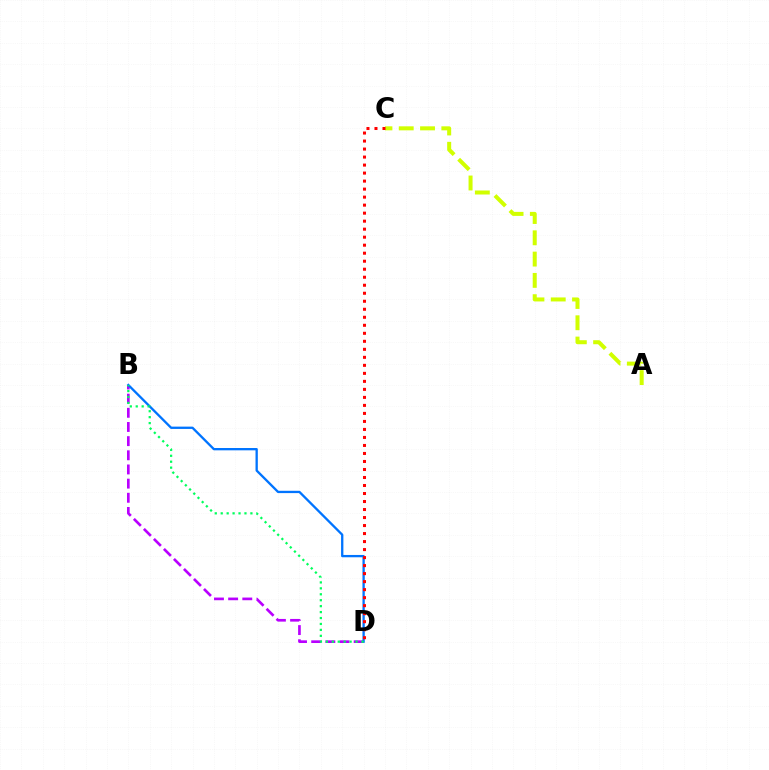{('A', 'C'): [{'color': '#d1ff00', 'line_style': 'dashed', 'thickness': 2.89}], ('B', 'D'): [{'color': '#b900ff', 'line_style': 'dashed', 'thickness': 1.92}, {'color': '#0074ff', 'line_style': 'solid', 'thickness': 1.66}, {'color': '#00ff5c', 'line_style': 'dotted', 'thickness': 1.61}], ('C', 'D'): [{'color': '#ff0000', 'line_style': 'dotted', 'thickness': 2.18}]}